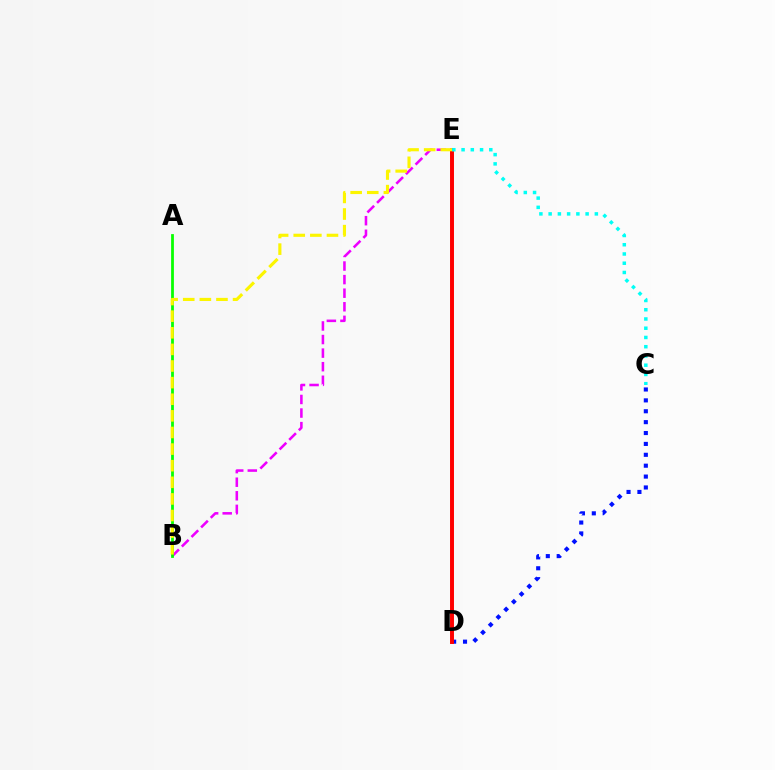{('C', 'D'): [{'color': '#0010ff', 'line_style': 'dotted', 'thickness': 2.96}], ('D', 'E'): [{'color': '#ff0000', 'line_style': 'solid', 'thickness': 2.84}], ('B', 'E'): [{'color': '#ee00ff', 'line_style': 'dashed', 'thickness': 1.84}, {'color': '#fcf500', 'line_style': 'dashed', 'thickness': 2.26}], ('A', 'B'): [{'color': '#08ff00', 'line_style': 'solid', 'thickness': 2.0}], ('C', 'E'): [{'color': '#00fff6', 'line_style': 'dotted', 'thickness': 2.51}]}